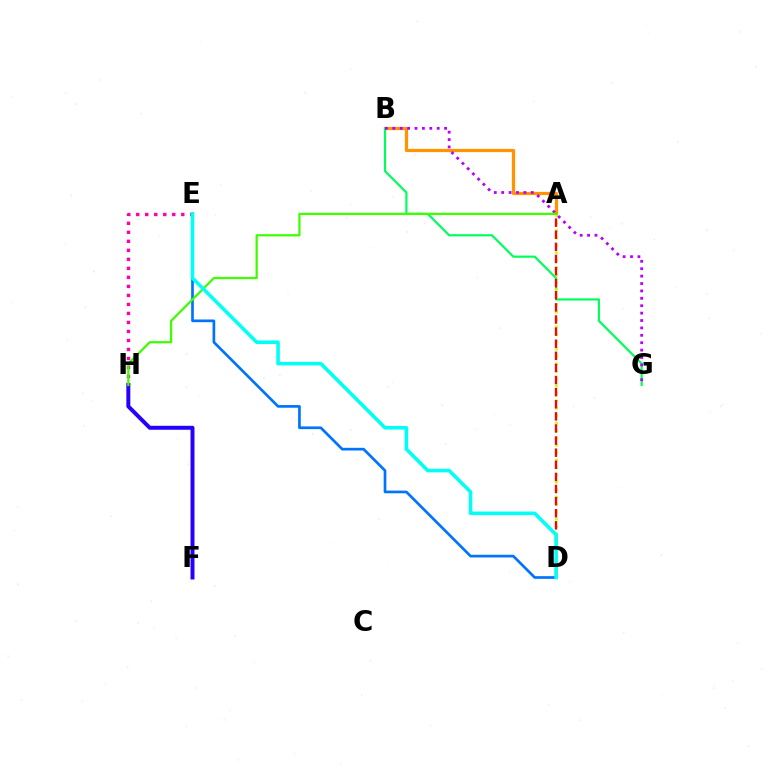{('A', 'B'): [{'color': '#ff9400', 'line_style': 'solid', 'thickness': 2.33}], ('E', 'H'): [{'color': '#ff00ac', 'line_style': 'dotted', 'thickness': 2.45}], ('F', 'H'): [{'color': '#2500ff', 'line_style': 'solid', 'thickness': 2.85}], ('B', 'G'): [{'color': '#00ff5c', 'line_style': 'solid', 'thickness': 1.57}, {'color': '#b900ff', 'line_style': 'dotted', 'thickness': 2.01}], ('D', 'E'): [{'color': '#0074ff', 'line_style': 'solid', 'thickness': 1.94}, {'color': '#00fff6', 'line_style': 'solid', 'thickness': 2.57}], ('A', 'D'): [{'color': '#d1ff00', 'line_style': 'dotted', 'thickness': 2.01}, {'color': '#ff0000', 'line_style': 'dashed', 'thickness': 1.64}], ('A', 'H'): [{'color': '#3dff00', 'line_style': 'solid', 'thickness': 1.61}]}